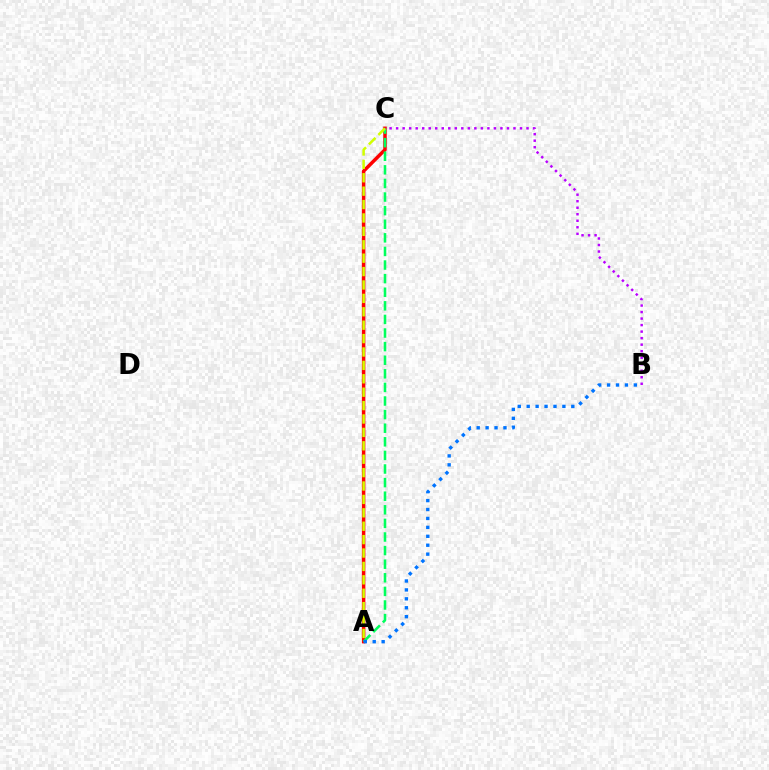{('A', 'C'): [{'color': '#ff0000', 'line_style': 'solid', 'thickness': 2.51}, {'color': '#00ff5c', 'line_style': 'dashed', 'thickness': 1.85}, {'color': '#d1ff00', 'line_style': 'dashed', 'thickness': 1.82}], ('A', 'B'): [{'color': '#0074ff', 'line_style': 'dotted', 'thickness': 2.42}], ('B', 'C'): [{'color': '#b900ff', 'line_style': 'dotted', 'thickness': 1.77}]}